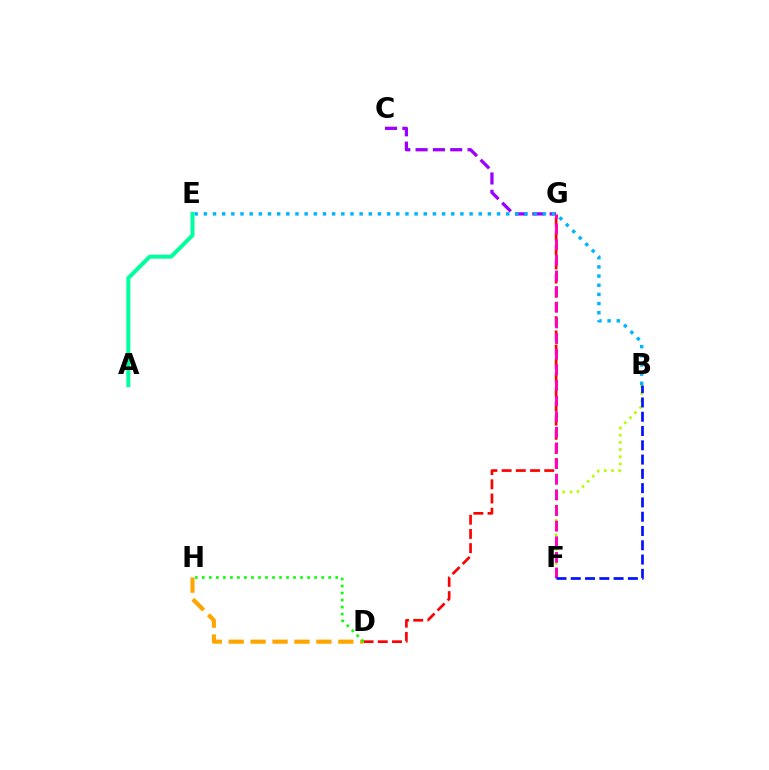{('D', 'G'): [{'color': '#ff0000', 'line_style': 'dashed', 'thickness': 1.93}], ('B', 'F'): [{'color': '#b3ff00', 'line_style': 'dotted', 'thickness': 1.96}, {'color': '#0010ff', 'line_style': 'dashed', 'thickness': 1.94}], ('D', 'H'): [{'color': '#ffa500', 'line_style': 'dashed', 'thickness': 2.98}, {'color': '#08ff00', 'line_style': 'dotted', 'thickness': 1.91}], ('C', 'G'): [{'color': '#9b00ff', 'line_style': 'dashed', 'thickness': 2.35}], ('F', 'G'): [{'color': '#ff00bd', 'line_style': 'dashed', 'thickness': 2.12}], ('B', 'E'): [{'color': '#00b5ff', 'line_style': 'dotted', 'thickness': 2.49}], ('A', 'E'): [{'color': '#00ff9d', 'line_style': 'solid', 'thickness': 2.87}]}